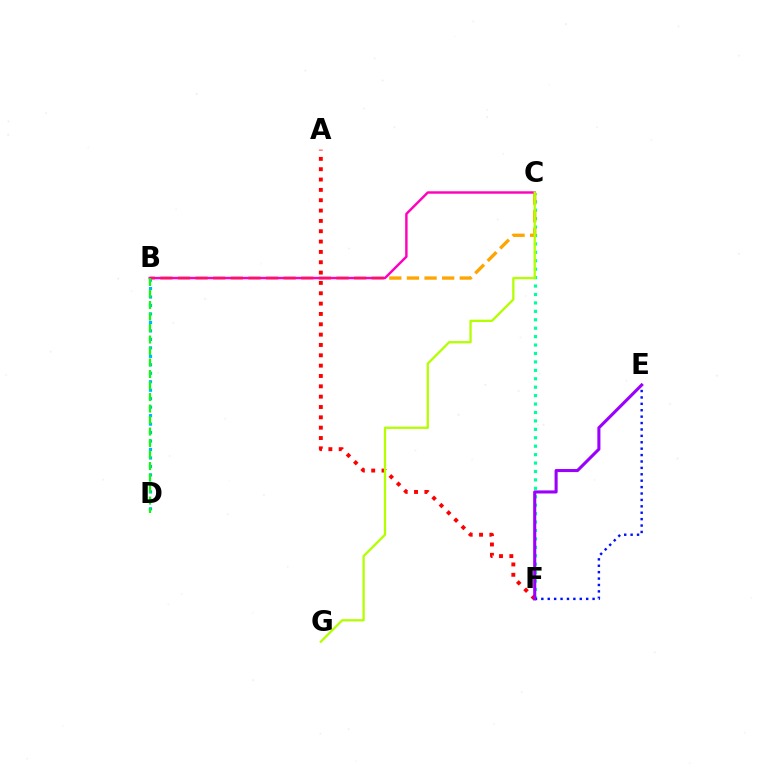{('A', 'F'): [{'color': '#ff0000', 'line_style': 'dotted', 'thickness': 2.81}], ('C', 'F'): [{'color': '#00ff9d', 'line_style': 'dotted', 'thickness': 2.29}], ('E', 'F'): [{'color': '#0010ff', 'line_style': 'dotted', 'thickness': 1.74}, {'color': '#9b00ff', 'line_style': 'solid', 'thickness': 2.21}], ('B', 'D'): [{'color': '#00b5ff', 'line_style': 'dotted', 'thickness': 2.3}, {'color': '#08ff00', 'line_style': 'dashed', 'thickness': 1.56}], ('B', 'C'): [{'color': '#ffa500', 'line_style': 'dashed', 'thickness': 2.39}, {'color': '#ff00bd', 'line_style': 'solid', 'thickness': 1.74}], ('C', 'G'): [{'color': '#b3ff00', 'line_style': 'solid', 'thickness': 1.64}]}